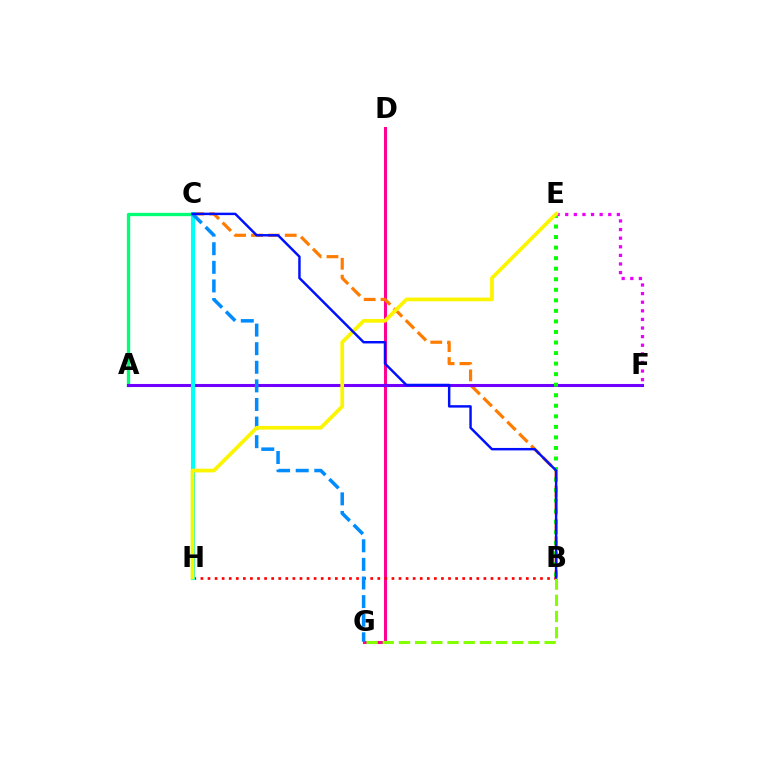{('A', 'C'): [{'color': '#00ff74', 'line_style': 'solid', 'thickness': 2.4}], ('D', 'G'): [{'color': '#ff0094', 'line_style': 'solid', 'thickness': 2.18}], ('B', 'C'): [{'color': '#ff7c00', 'line_style': 'dashed', 'thickness': 2.29}, {'color': '#0010ff', 'line_style': 'solid', 'thickness': 1.77}], ('B', 'H'): [{'color': '#ff0000', 'line_style': 'dotted', 'thickness': 1.92}], ('A', 'F'): [{'color': '#7200ff', 'line_style': 'solid', 'thickness': 2.21}], ('C', 'H'): [{'color': '#00fff6', 'line_style': 'solid', 'thickness': 2.97}], ('E', 'F'): [{'color': '#ee00ff', 'line_style': 'dotted', 'thickness': 2.34}], ('B', 'E'): [{'color': '#08ff00', 'line_style': 'dotted', 'thickness': 2.86}], ('B', 'G'): [{'color': '#84ff00', 'line_style': 'dashed', 'thickness': 2.2}], ('C', 'G'): [{'color': '#008cff', 'line_style': 'dashed', 'thickness': 2.53}], ('E', 'H'): [{'color': '#fcf500', 'line_style': 'solid', 'thickness': 2.67}]}